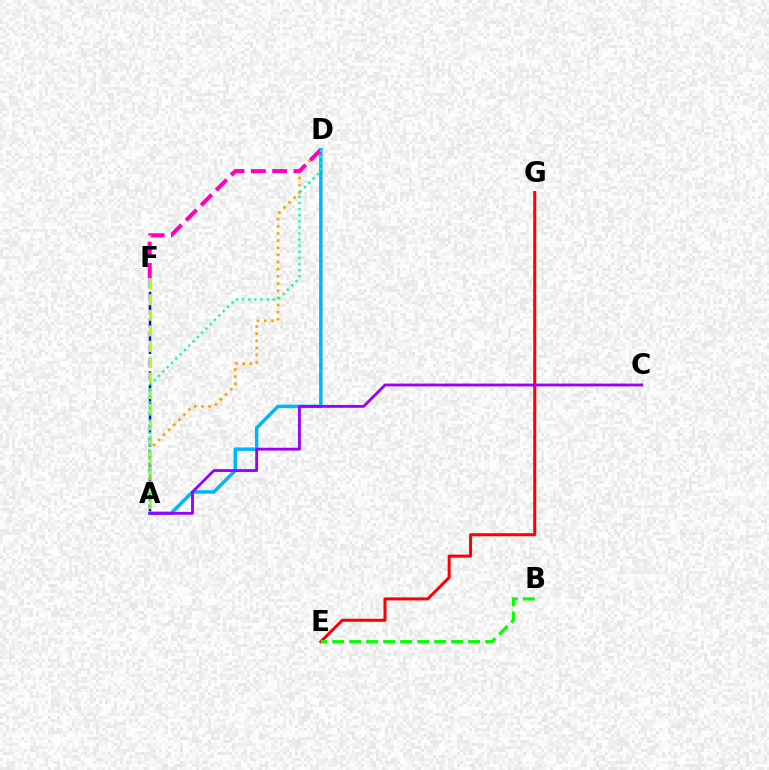{('A', 'F'): [{'color': '#0010ff', 'line_style': 'dashed', 'thickness': 1.8}, {'color': '#b3ff00', 'line_style': 'dashed', 'thickness': 2.13}], ('A', 'D'): [{'color': '#00b5ff', 'line_style': 'solid', 'thickness': 2.5}, {'color': '#ffa500', 'line_style': 'dotted', 'thickness': 1.94}, {'color': '#00ff9d', 'line_style': 'dotted', 'thickness': 1.66}], ('E', 'G'): [{'color': '#ff0000', 'line_style': 'solid', 'thickness': 2.16}], ('B', 'E'): [{'color': '#08ff00', 'line_style': 'dashed', 'thickness': 2.31}], ('D', 'F'): [{'color': '#ff00bd', 'line_style': 'dashed', 'thickness': 2.89}], ('A', 'C'): [{'color': '#9b00ff', 'line_style': 'solid', 'thickness': 2.05}]}